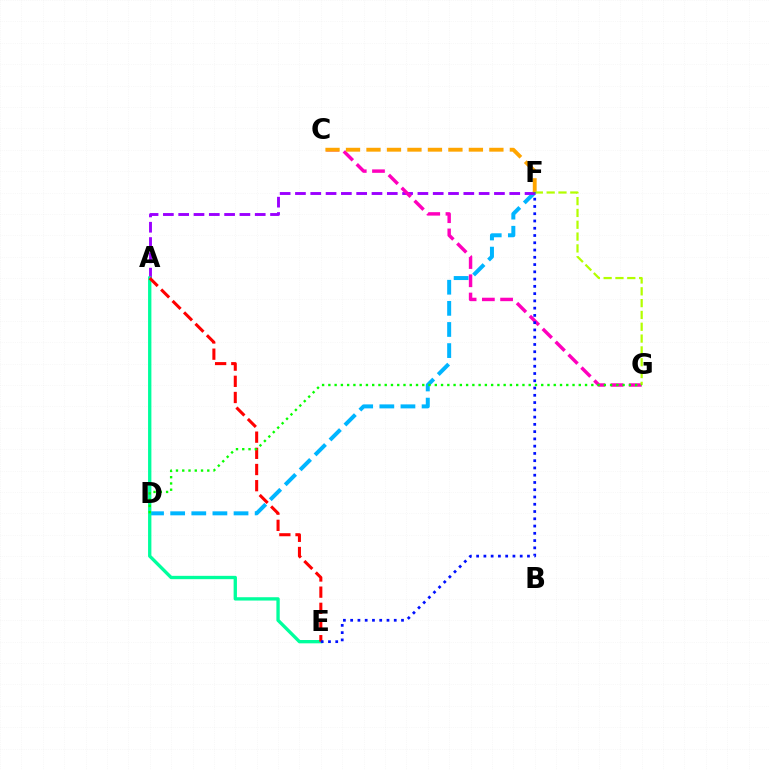{('D', 'F'): [{'color': '#00b5ff', 'line_style': 'dashed', 'thickness': 2.87}], ('A', 'F'): [{'color': '#9b00ff', 'line_style': 'dashed', 'thickness': 2.08}], ('C', 'G'): [{'color': '#ff00bd', 'line_style': 'dashed', 'thickness': 2.48}], ('A', 'E'): [{'color': '#00ff9d', 'line_style': 'solid', 'thickness': 2.4}, {'color': '#ff0000', 'line_style': 'dashed', 'thickness': 2.2}], ('C', 'F'): [{'color': '#ffa500', 'line_style': 'dashed', 'thickness': 2.78}], ('F', 'G'): [{'color': '#b3ff00', 'line_style': 'dashed', 'thickness': 1.61}], ('D', 'G'): [{'color': '#08ff00', 'line_style': 'dotted', 'thickness': 1.7}], ('E', 'F'): [{'color': '#0010ff', 'line_style': 'dotted', 'thickness': 1.97}]}